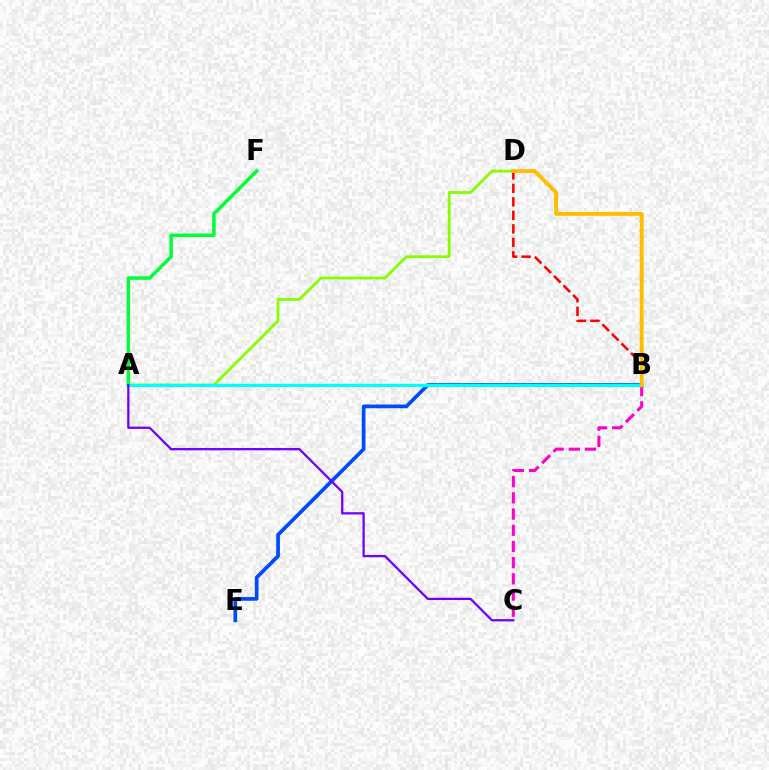{('A', 'F'): [{'color': '#00ff39', 'line_style': 'solid', 'thickness': 2.52}], ('B', 'D'): [{'color': '#ff0000', 'line_style': 'dashed', 'thickness': 1.84}, {'color': '#ffbd00', 'line_style': 'solid', 'thickness': 2.78}], ('A', 'D'): [{'color': '#84ff00', 'line_style': 'solid', 'thickness': 2.0}], ('B', 'E'): [{'color': '#004bff', 'line_style': 'solid', 'thickness': 2.67}], ('B', 'C'): [{'color': '#ff00cf', 'line_style': 'dashed', 'thickness': 2.2}], ('A', 'B'): [{'color': '#00fff6', 'line_style': 'solid', 'thickness': 2.36}], ('A', 'C'): [{'color': '#7200ff', 'line_style': 'solid', 'thickness': 1.64}]}